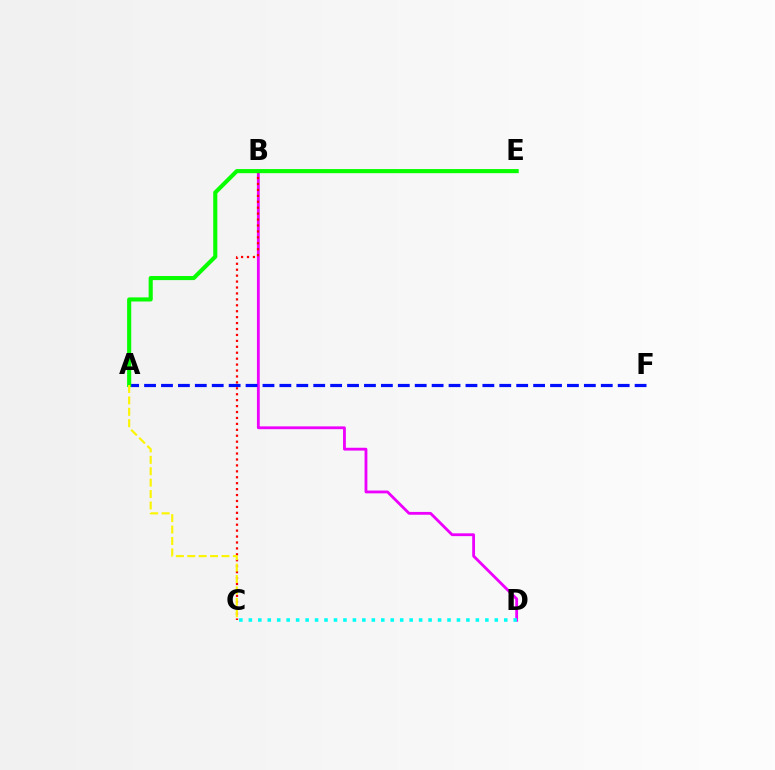{('B', 'D'): [{'color': '#ee00ff', 'line_style': 'solid', 'thickness': 2.03}], ('A', 'F'): [{'color': '#0010ff', 'line_style': 'dashed', 'thickness': 2.3}], ('B', 'C'): [{'color': '#ff0000', 'line_style': 'dotted', 'thickness': 1.61}], ('A', 'E'): [{'color': '#08ff00', 'line_style': 'solid', 'thickness': 2.96}], ('C', 'D'): [{'color': '#00fff6', 'line_style': 'dotted', 'thickness': 2.57}], ('A', 'C'): [{'color': '#fcf500', 'line_style': 'dashed', 'thickness': 1.55}]}